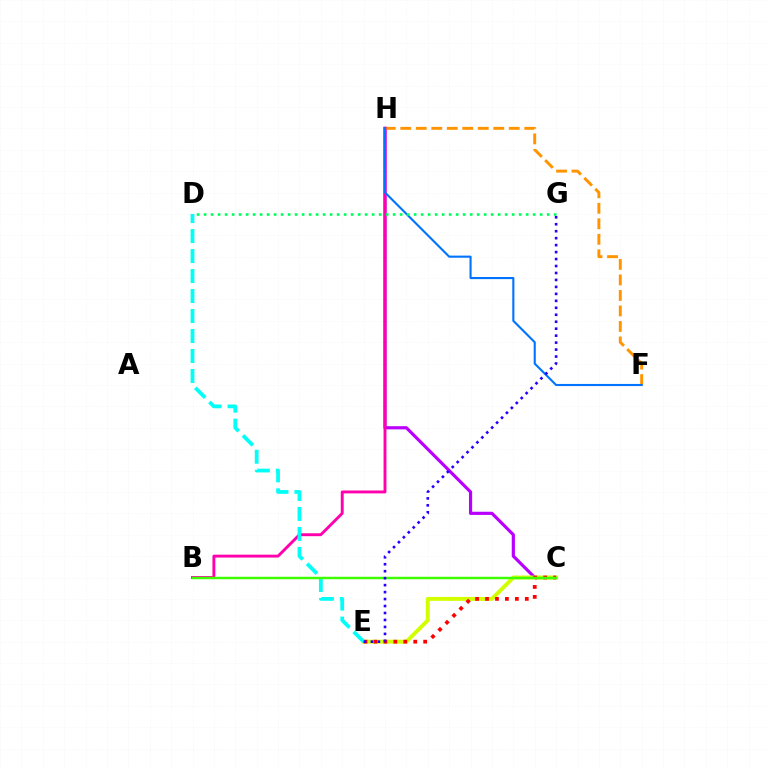{('C', 'H'): [{'color': '#b900ff', 'line_style': 'solid', 'thickness': 2.29}], ('F', 'H'): [{'color': '#ff9400', 'line_style': 'dashed', 'thickness': 2.11}, {'color': '#0074ff', 'line_style': 'solid', 'thickness': 1.52}], ('B', 'H'): [{'color': '#ff00ac', 'line_style': 'solid', 'thickness': 2.09}], ('C', 'E'): [{'color': '#d1ff00', 'line_style': 'solid', 'thickness': 2.82}, {'color': '#ff0000', 'line_style': 'dotted', 'thickness': 2.7}], ('D', 'E'): [{'color': '#00fff6', 'line_style': 'dashed', 'thickness': 2.71}], ('B', 'C'): [{'color': '#3dff00', 'line_style': 'solid', 'thickness': 1.76}], ('D', 'G'): [{'color': '#00ff5c', 'line_style': 'dotted', 'thickness': 1.9}], ('E', 'G'): [{'color': '#2500ff', 'line_style': 'dotted', 'thickness': 1.89}]}